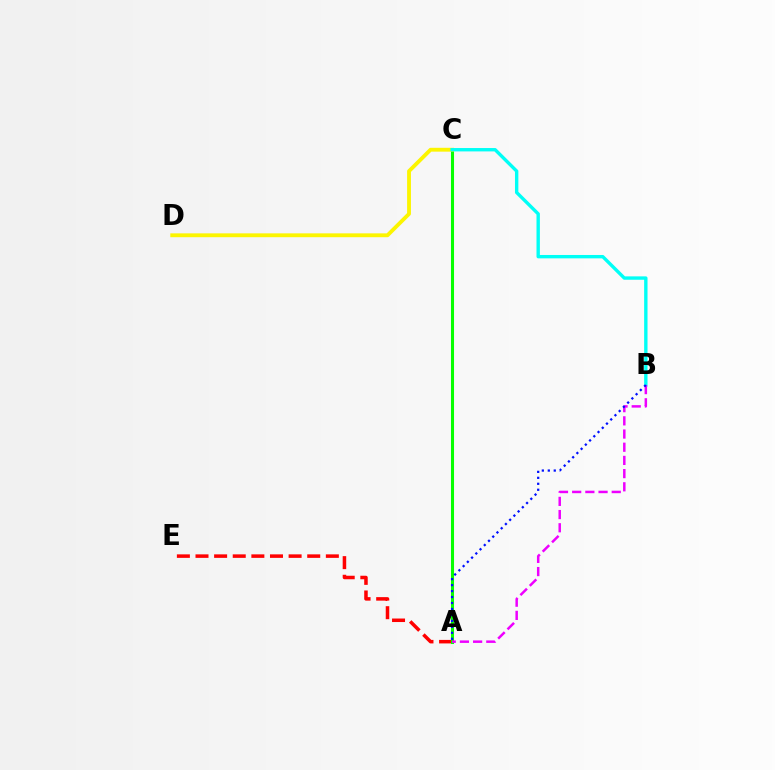{('A', 'E'): [{'color': '#ff0000', 'line_style': 'dashed', 'thickness': 2.53}], ('A', 'C'): [{'color': '#08ff00', 'line_style': 'solid', 'thickness': 2.2}], ('C', 'D'): [{'color': '#fcf500', 'line_style': 'solid', 'thickness': 2.77}], ('B', 'C'): [{'color': '#00fff6', 'line_style': 'solid', 'thickness': 2.43}], ('A', 'B'): [{'color': '#ee00ff', 'line_style': 'dashed', 'thickness': 1.79}, {'color': '#0010ff', 'line_style': 'dotted', 'thickness': 1.62}]}